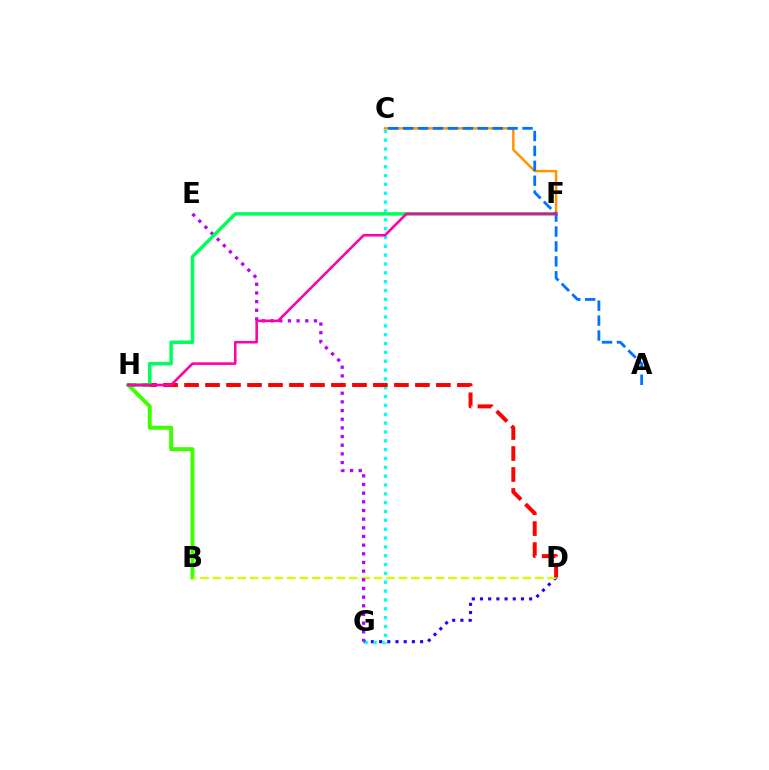{('D', 'G'): [{'color': '#2500ff', 'line_style': 'dotted', 'thickness': 2.23}], ('B', 'H'): [{'color': '#3dff00', 'line_style': 'solid', 'thickness': 2.83}], ('C', 'G'): [{'color': '#00fff6', 'line_style': 'dotted', 'thickness': 2.4}], ('B', 'D'): [{'color': '#d1ff00', 'line_style': 'dashed', 'thickness': 1.68}], ('E', 'G'): [{'color': '#b900ff', 'line_style': 'dotted', 'thickness': 2.35}], ('D', 'H'): [{'color': '#ff0000', 'line_style': 'dashed', 'thickness': 2.85}], ('F', 'H'): [{'color': '#00ff5c', 'line_style': 'solid', 'thickness': 2.51}, {'color': '#ff00ac', 'line_style': 'solid', 'thickness': 1.86}], ('C', 'F'): [{'color': '#ff9400', 'line_style': 'solid', 'thickness': 1.78}], ('A', 'C'): [{'color': '#0074ff', 'line_style': 'dashed', 'thickness': 2.03}]}